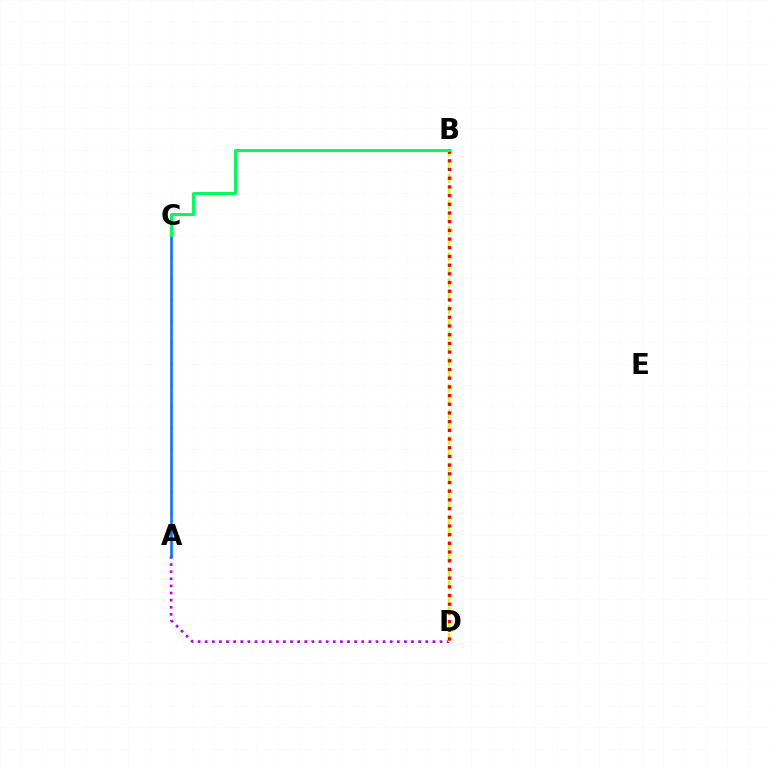{('A', 'D'): [{'color': '#b900ff', 'line_style': 'dotted', 'thickness': 1.93}], ('B', 'D'): [{'color': '#d1ff00', 'line_style': 'dashed', 'thickness': 1.78}, {'color': '#ff0000', 'line_style': 'dotted', 'thickness': 2.36}], ('A', 'C'): [{'color': '#0074ff', 'line_style': 'solid', 'thickness': 1.87}], ('B', 'C'): [{'color': '#00ff5c', 'line_style': 'solid', 'thickness': 2.17}]}